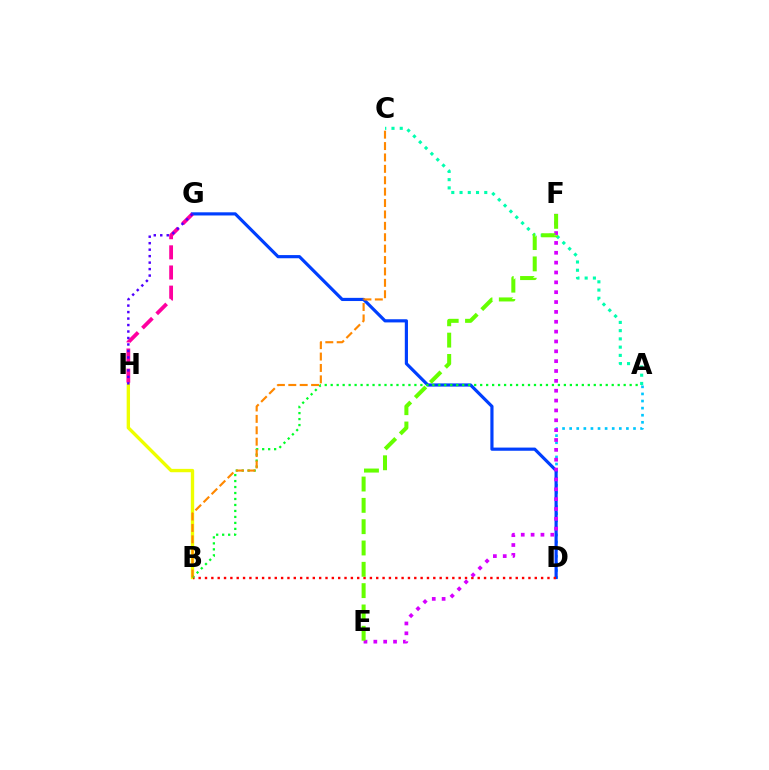{('A', 'D'): [{'color': '#00c7ff', 'line_style': 'dotted', 'thickness': 1.93}], ('B', 'H'): [{'color': '#eeff00', 'line_style': 'solid', 'thickness': 2.42}], ('D', 'G'): [{'color': '#003fff', 'line_style': 'solid', 'thickness': 2.28}], ('B', 'D'): [{'color': '#ff0000', 'line_style': 'dotted', 'thickness': 1.72}], ('E', 'F'): [{'color': '#d600ff', 'line_style': 'dotted', 'thickness': 2.68}, {'color': '#66ff00', 'line_style': 'dashed', 'thickness': 2.9}], ('A', 'B'): [{'color': '#00ff27', 'line_style': 'dotted', 'thickness': 1.62}], ('A', 'C'): [{'color': '#00ffaf', 'line_style': 'dotted', 'thickness': 2.24}], ('B', 'C'): [{'color': '#ff8800', 'line_style': 'dashed', 'thickness': 1.55}], ('G', 'H'): [{'color': '#ff00a0', 'line_style': 'dashed', 'thickness': 2.74}, {'color': '#4f00ff', 'line_style': 'dotted', 'thickness': 1.76}]}